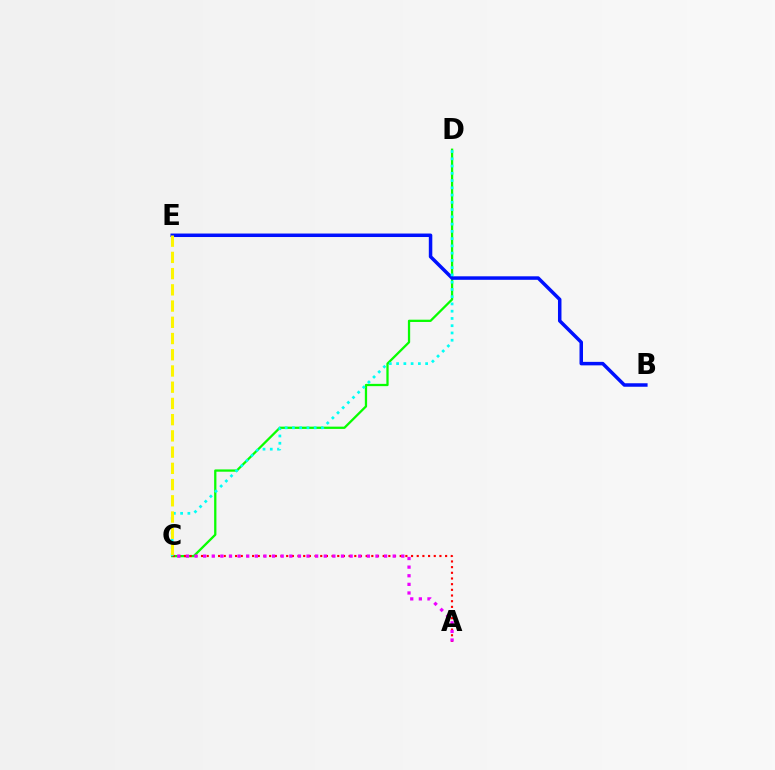{('C', 'D'): [{'color': '#08ff00', 'line_style': 'solid', 'thickness': 1.64}, {'color': '#00fff6', 'line_style': 'dotted', 'thickness': 1.97}], ('A', 'C'): [{'color': '#ff0000', 'line_style': 'dotted', 'thickness': 1.54}, {'color': '#ee00ff', 'line_style': 'dotted', 'thickness': 2.34}], ('B', 'E'): [{'color': '#0010ff', 'line_style': 'solid', 'thickness': 2.52}], ('C', 'E'): [{'color': '#fcf500', 'line_style': 'dashed', 'thickness': 2.2}]}